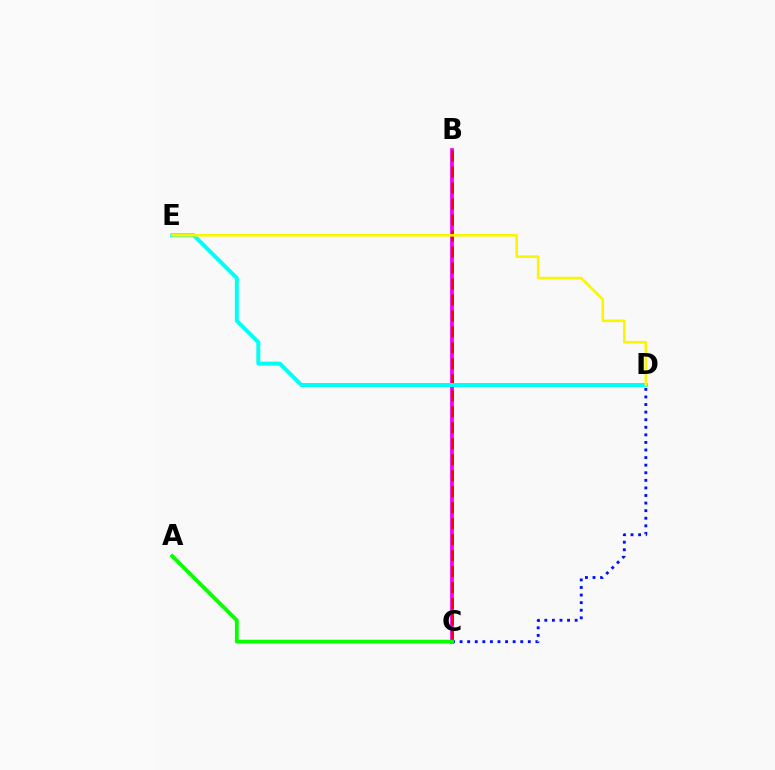{('B', 'C'): [{'color': '#ee00ff', 'line_style': 'solid', 'thickness': 2.67}, {'color': '#ff0000', 'line_style': 'dashed', 'thickness': 2.17}], ('C', 'D'): [{'color': '#0010ff', 'line_style': 'dotted', 'thickness': 2.06}], ('D', 'E'): [{'color': '#00fff6', 'line_style': 'solid', 'thickness': 2.85}, {'color': '#fcf500', 'line_style': 'solid', 'thickness': 1.88}], ('A', 'C'): [{'color': '#08ff00', 'line_style': 'solid', 'thickness': 2.75}]}